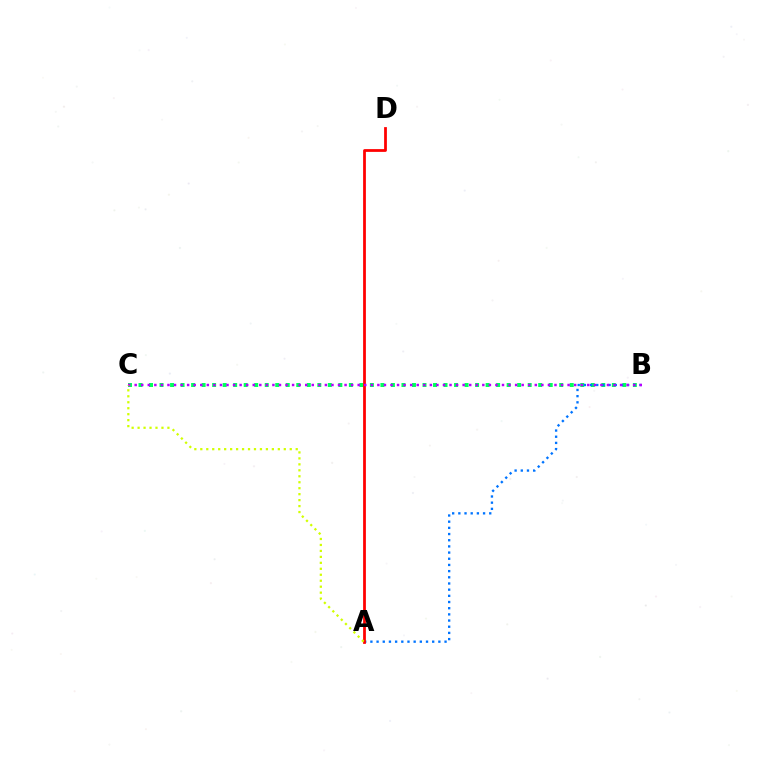{('B', 'C'): [{'color': '#00ff5c', 'line_style': 'dotted', 'thickness': 2.86}, {'color': '#b900ff', 'line_style': 'dotted', 'thickness': 1.78}], ('A', 'B'): [{'color': '#0074ff', 'line_style': 'dotted', 'thickness': 1.68}], ('A', 'D'): [{'color': '#ff0000', 'line_style': 'solid', 'thickness': 1.99}], ('A', 'C'): [{'color': '#d1ff00', 'line_style': 'dotted', 'thickness': 1.62}]}